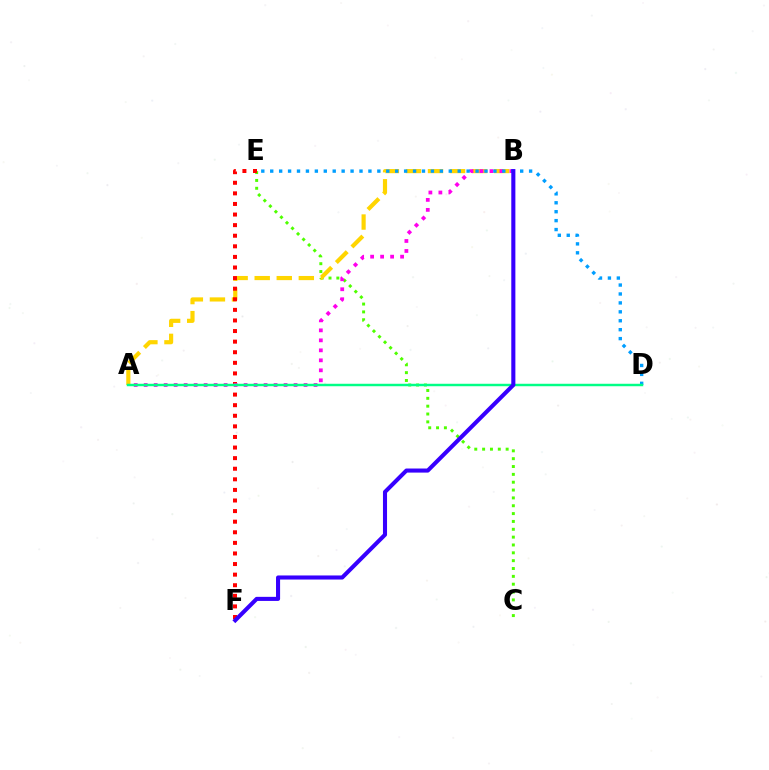{('C', 'E'): [{'color': '#4fff00', 'line_style': 'dotted', 'thickness': 2.13}], ('A', 'B'): [{'color': '#ffd500', 'line_style': 'dashed', 'thickness': 3.0}, {'color': '#ff00ed', 'line_style': 'dotted', 'thickness': 2.71}], ('E', 'F'): [{'color': '#ff0000', 'line_style': 'dotted', 'thickness': 2.88}], ('D', 'E'): [{'color': '#009eff', 'line_style': 'dotted', 'thickness': 2.43}], ('A', 'D'): [{'color': '#00ff86', 'line_style': 'solid', 'thickness': 1.77}], ('B', 'F'): [{'color': '#3700ff', 'line_style': 'solid', 'thickness': 2.94}]}